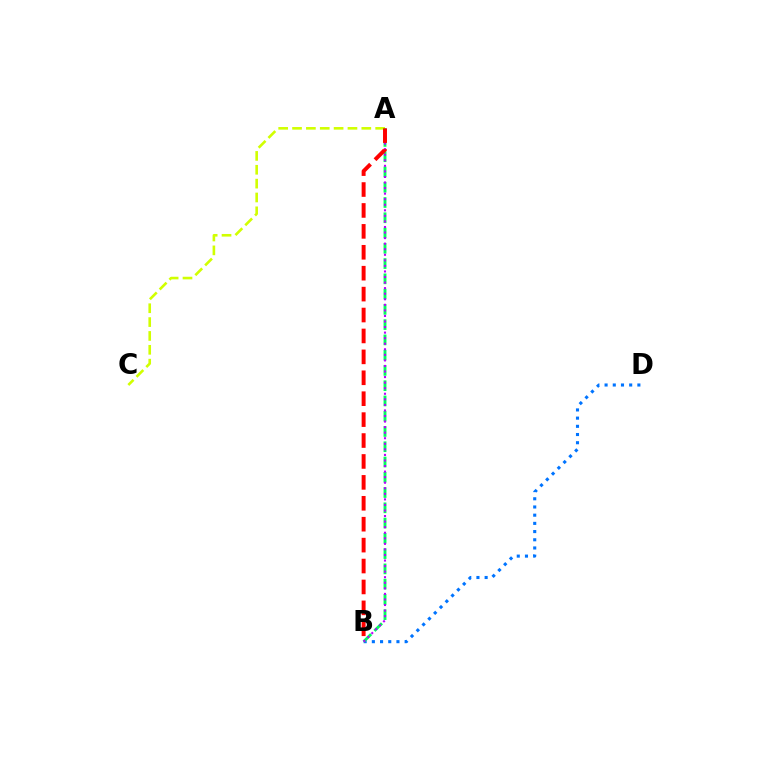{('B', 'D'): [{'color': '#0074ff', 'line_style': 'dotted', 'thickness': 2.23}], ('A', 'C'): [{'color': '#d1ff00', 'line_style': 'dashed', 'thickness': 1.88}], ('A', 'B'): [{'color': '#00ff5c', 'line_style': 'dashed', 'thickness': 2.07}, {'color': '#b900ff', 'line_style': 'dotted', 'thickness': 1.51}, {'color': '#ff0000', 'line_style': 'dashed', 'thickness': 2.84}]}